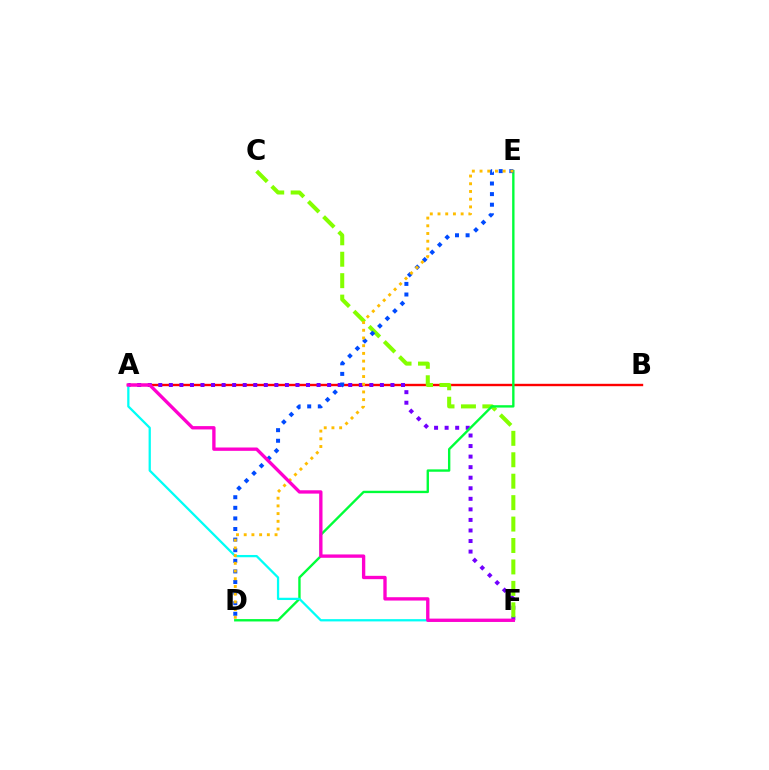{('A', 'B'): [{'color': '#ff0000', 'line_style': 'solid', 'thickness': 1.72}], ('A', 'F'): [{'color': '#7200ff', 'line_style': 'dotted', 'thickness': 2.87}, {'color': '#00fff6', 'line_style': 'solid', 'thickness': 1.64}, {'color': '#ff00cf', 'line_style': 'solid', 'thickness': 2.41}], ('C', 'F'): [{'color': '#84ff00', 'line_style': 'dashed', 'thickness': 2.91}], ('D', 'E'): [{'color': '#00ff39', 'line_style': 'solid', 'thickness': 1.71}, {'color': '#004bff', 'line_style': 'dotted', 'thickness': 2.88}, {'color': '#ffbd00', 'line_style': 'dotted', 'thickness': 2.09}]}